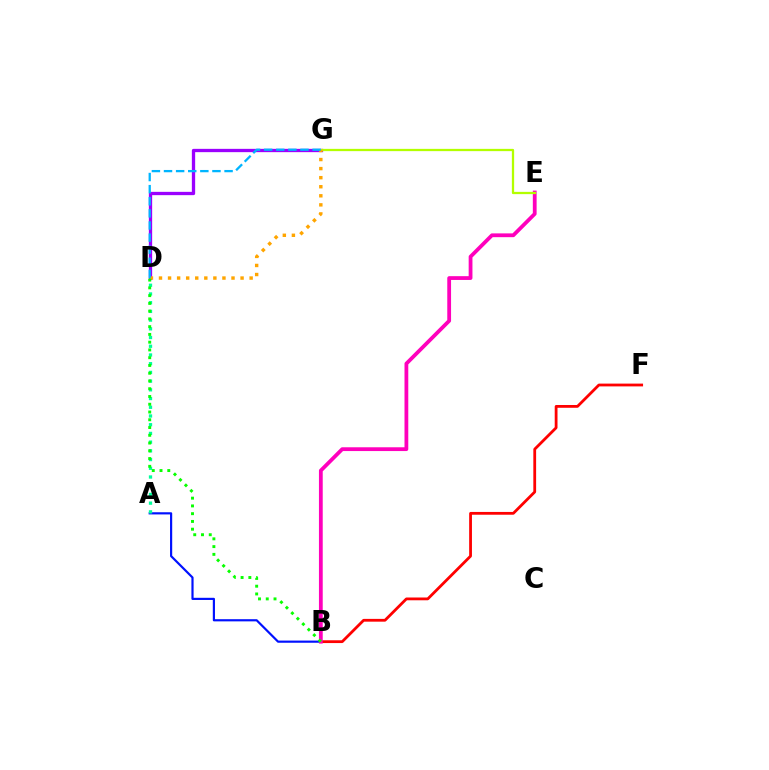{('D', 'G'): [{'color': '#9b00ff', 'line_style': 'solid', 'thickness': 2.38}, {'color': '#ffa500', 'line_style': 'dotted', 'thickness': 2.46}, {'color': '#00b5ff', 'line_style': 'dashed', 'thickness': 1.65}], ('B', 'F'): [{'color': '#ff0000', 'line_style': 'solid', 'thickness': 2.01}], ('A', 'B'): [{'color': '#0010ff', 'line_style': 'solid', 'thickness': 1.57}], ('B', 'E'): [{'color': '#ff00bd', 'line_style': 'solid', 'thickness': 2.73}], ('E', 'G'): [{'color': '#b3ff00', 'line_style': 'solid', 'thickness': 1.63}], ('A', 'D'): [{'color': '#00ff9d', 'line_style': 'dotted', 'thickness': 2.37}], ('B', 'D'): [{'color': '#08ff00', 'line_style': 'dotted', 'thickness': 2.11}]}